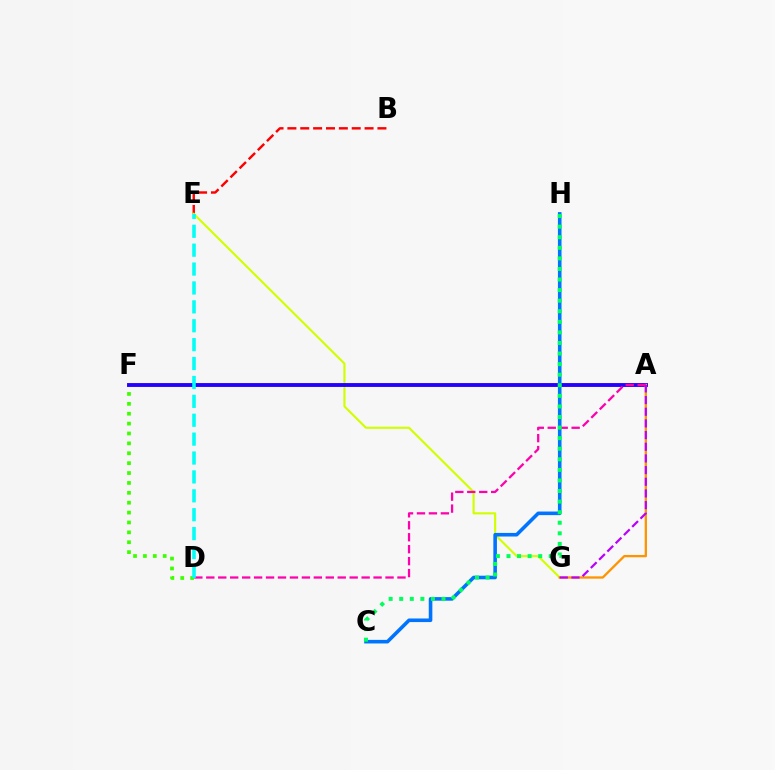{('B', 'E'): [{'color': '#ff0000', 'line_style': 'dashed', 'thickness': 1.75}], ('E', 'G'): [{'color': '#d1ff00', 'line_style': 'solid', 'thickness': 1.54}], ('D', 'F'): [{'color': '#3dff00', 'line_style': 'dotted', 'thickness': 2.69}], ('A', 'F'): [{'color': '#2500ff', 'line_style': 'solid', 'thickness': 2.79}], ('A', 'G'): [{'color': '#ff9400', 'line_style': 'solid', 'thickness': 1.66}, {'color': '#b900ff', 'line_style': 'dashed', 'thickness': 1.59}], ('C', 'H'): [{'color': '#0074ff', 'line_style': 'solid', 'thickness': 2.58}, {'color': '#00ff5c', 'line_style': 'dotted', 'thickness': 2.87}], ('A', 'D'): [{'color': '#ff00ac', 'line_style': 'dashed', 'thickness': 1.62}], ('D', 'E'): [{'color': '#00fff6', 'line_style': 'dashed', 'thickness': 2.57}]}